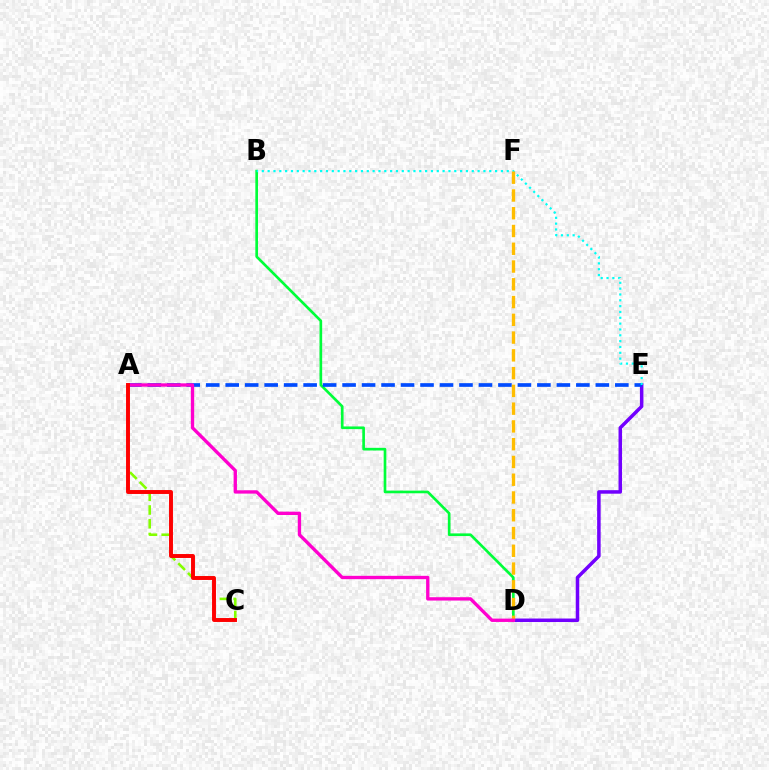{('D', 'E'): [{'color': '#7200ff', 'line_style': 'solid', 'thickness': 2.53}], ('A', 'C'): [{'color': '#84ff00', 'line_style': 'dashed', 'thickness': 1.87}, {'color': '#ff0000', 'line_style': 'solid', 'thickness': 2.83}], ('B', 'D'): [{'color': '#00ff39', 'line_style': 'solid', 'thickness': 1.92}], ('A', 'E'): [{'color': '#004bff', 'line_style': 'dashed', 'thickness': 2.65}], ('B', 'E'): [{'color': '#00fff6', 'line_style': 'dotted', 'thickness': 1.58}], ('D', 'F'): [{'color': '#ffbd00', 'line_style': 'dashed', 'thickness': 2.41}], ('A', 'D'): [{'color': '#ff00cf', 'line_style': 'solid', 'thickness': 2.41}]}